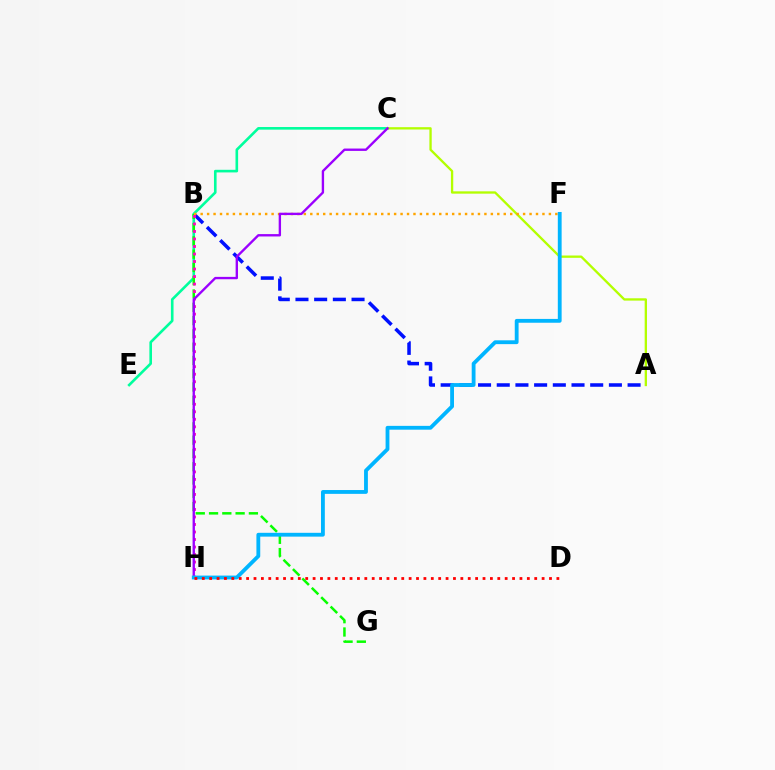{('A', 'B'): [{'color': '#0010ff', 'line_style': 'dashed', 'thickness': 2.54}], ('C', 'E'): [{'color': '#00ff9d', 'line_style': 'solid', 'thickness': 1.89}], ('A', 'C'): [{'color': '#b3ff00', 'line_style': 'solid', 'thickness': 1.67}], ('B', 'G'): [{'color': '#08ff00', 'line_style': 'dashed', 'thickness': 1.8}], ('B', 'F'): [{'color': '#ffa500', 'line_style': 'dotted', 'thickness': 1.75}], ('B', 'H'): [{'color': '#ff00bd', 'line_style': 'dotted', 'thickness': 2.04}], ('C', 'H'): [{'color': '#9b00ff', 'line_style': 'solid', 'thickness': 1.7}], ('F', 'H'): [{'color': '#00b5ff', 'line_style': 'solid', 'thickness': 2.75}], ('D', 'H'): [{'color': '#ff0000', 'line_style': 'dotted', 'thickness': 2.01}]}